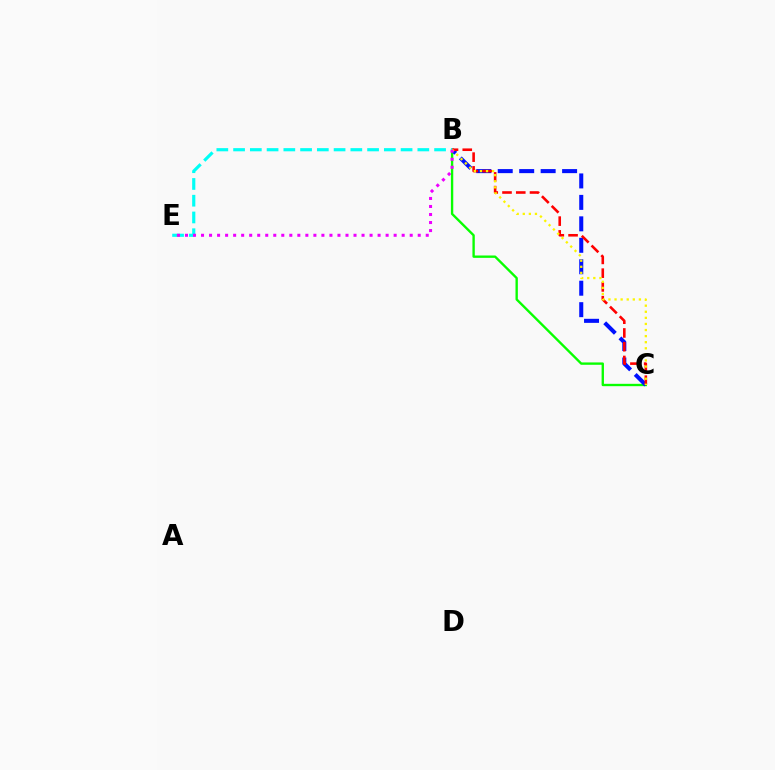{('B', 'C'): [{'color': '#08ff00', 'line_style': 'solid', 'thickness': 1.7}, {'color': '#0010ff', 'line_style': 'dashed', 'thickness': 2.91}, {'color': '#ff0000', 'line_style': 'dashed', 'thickness': 1.87}, {'color': '#fcf500', 'line_style': 'dotted', 'thickness': 1.65}], ('B', 'E'): [{'color': '#00fff6', 'line_style': 'dashed', 'thickness': 2.28}, {'color': '#ee00ff', 'line_style': 'dotted', 'thickness': 2.18}]}